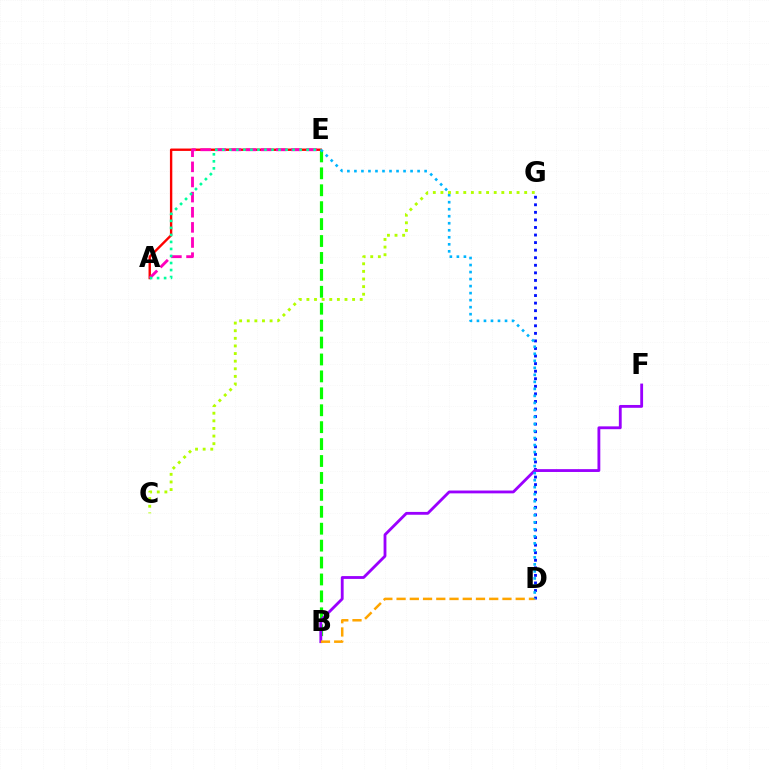{('A', 'E'): [{'color': '#ff0000', 'line_style': 'solid', 'thickness': 1.71}, {'color': '#ff00bd', 'line_style': 'dashed', 'thickness': 2.06}, {'color': '#00ff9d', 'line_style': 'dotted', 'thickness': 1.91}], ('B', 'E'): [{'color': '#08ff00', 'line_style': 'dashed', 'thickness': 2.3}], ('D', 'G'): [{'color': '#0010ff', 'line_style': 'dotted', 'thickness': 2.05}], ('B', 'F'): [{'color': '#9b00ff', 'line_style': 'solid', 'thickness': 2.04}], ('B', 'D'): [{'color': '#ffa500', 'line_style': 'dashed', 'thickness': 1.8}], ('D', 'E'): [{'color': '#00b5ff', 'line_style': 'dotted', 'thickness': 1.91}], ('C', 'G'): [{'color': '#b3ff00', 'line_style': 'dotted', 'thickness': 2.07}]}